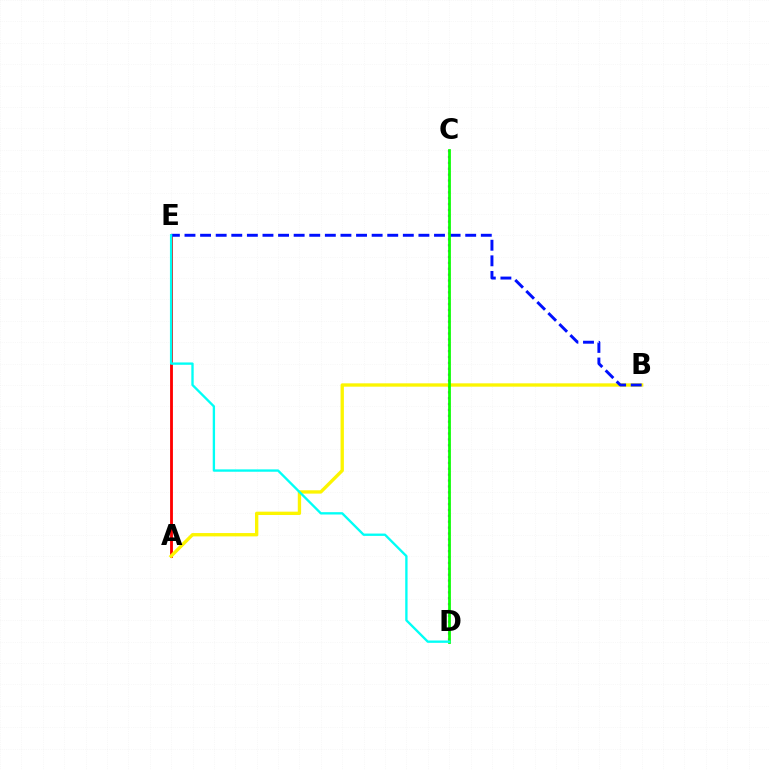{('A', 'E'): [{'color': '#ff0000', 'line_style': 'solid', 'thickness': 2.04}], ('C', 'D'): [{'color': '#ee00ff', 'line_style': 'dotted', 'thickness': 1.6}, {'color': '#08ff00', 'line_style': 'solid', 'thickness': 1.97}], ('A', 'B'): [{'color': '#fcf500', 'line_style': 'solid', 'thickness': 2.4}], ('B', 'E'): [{'color': '#0010ff', 'line_style': 'dashed', 'thickness': 2.12}], ('D', 'E'): [{'color': '#00fff6', 'line_style': 'solid', 'thickness': 1.69}]}